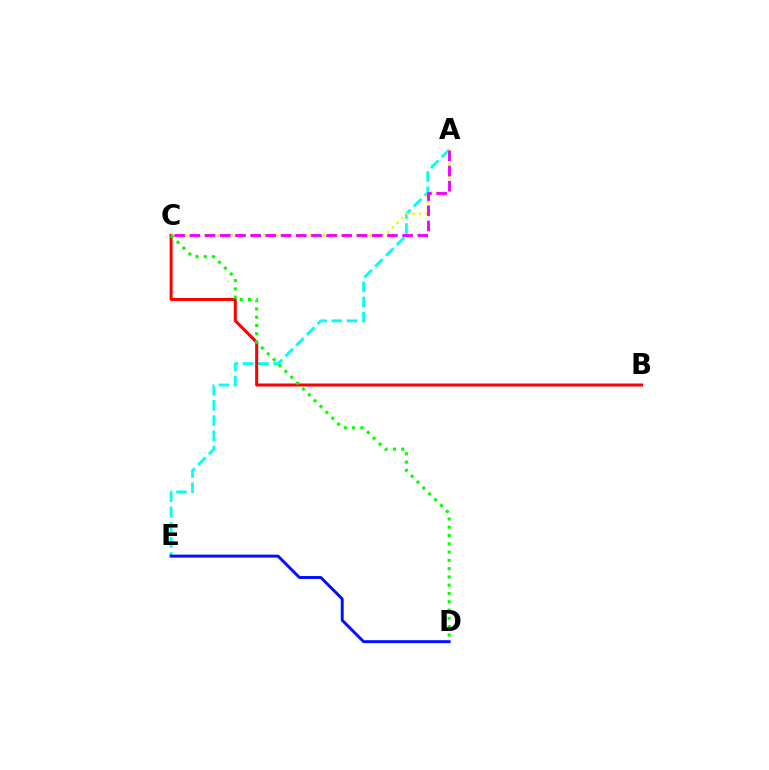{('A', 'E'): [{'color': '#00fff6', 'line_style': 'dashed', 'thickness': 2.07}], ('B', 'C'): [{'color': '#ff0000', 'line_style': 'solid', 'thickness': 2.18}], ('A', 'C'): [{'color': '#fcf500', 'line_style': 'dotted', 'thickness': 1.79}, {'color': '#ee00ff', 'line_style': 'dashed', 'thickness': 2.06}], ('D', 'E'): [{'color': '#0010ff', 'line_style': 'solid', 'thickness': 2.12}], ('C', 'D'): [{'color': '#08ff00', 'line_style': 'dotted', 'thickness': 2.25}]}